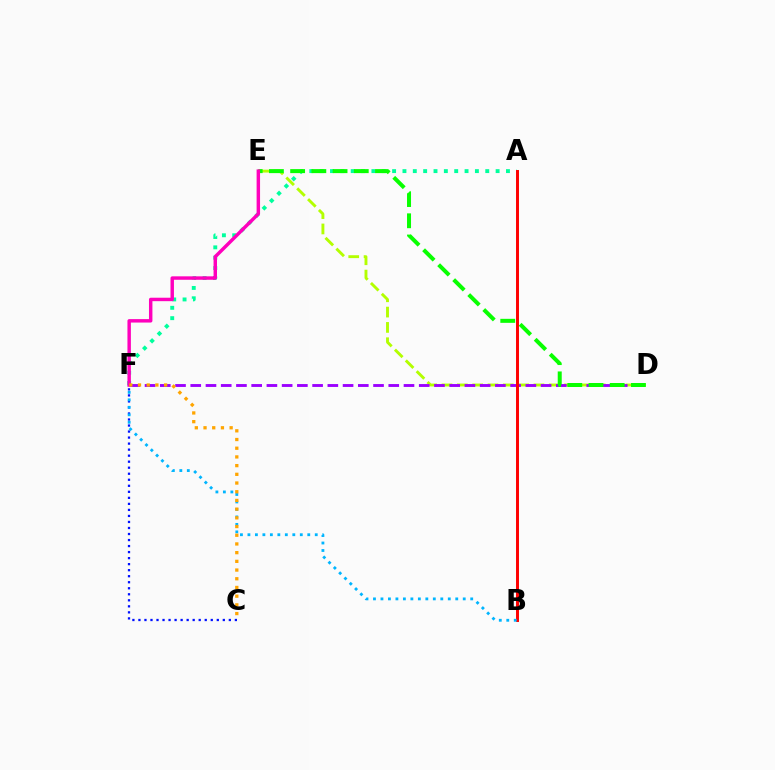{('D', 'E'): [{'color': '#b3ff00', 'line_style': 'dashed', 'thickness': 2.08}, {'color': '#08ff00', 'line_style': 'dashed', 'thickness': 2.88}], ('A', 'F'): [{'color': '#00ff9d', 'line_style': 'dotted', 'thickness': 2.81}], ('D', 'F'): [{'color': '#9b00ff', 'line_style': 'dashed', 'thickness': 2.07}], ('A', 'B'): [{'color': '#ff0000', 'line_style': 'solid', 'thickness': 2.12}], ('C', 'F'): [{'color': '#0010ff', 'line_style': 'dotted', 'thickness': 1.64}, {'color': '#ffa500', 'line_style': 'dotted', 'thickness': 2.36}], ('B', 'F'): [{'color': '#00b5ff', 'line_style': 'dotted', 'thickness': 2.03}], ('E', 'F'): [{'color': '#ff00bd', 'line_style': 'solid', 'thickness': 2.48}]}